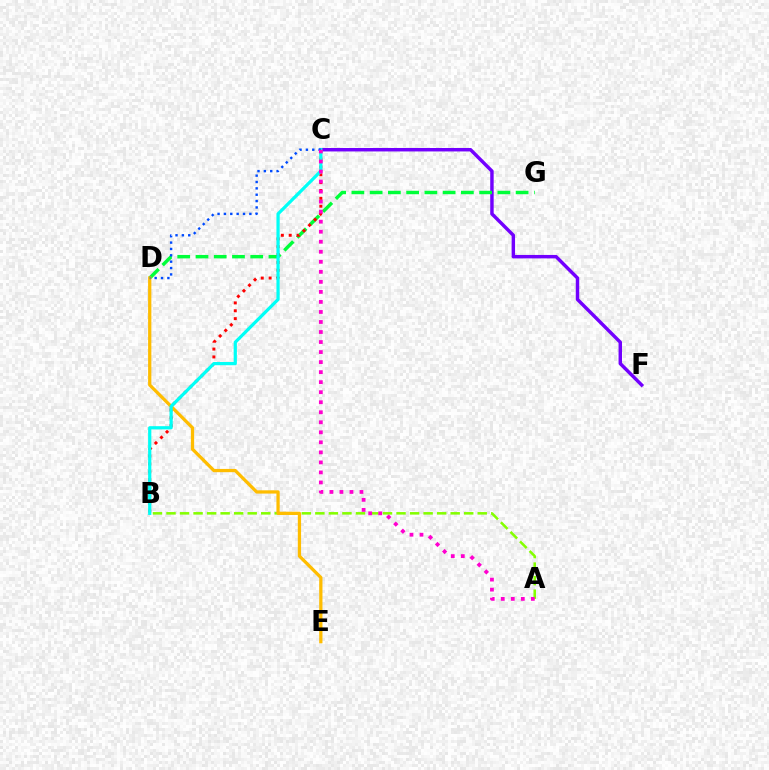{('A', 'B'): [{'color': '#84ff00', 'line_style': 'dashed', 'thickness': 1.84}], ('C', 'F'): [{'color': '#7200ff', 'line_style': 'solid', 'thickness': 2.48}], ('D', 'G'): [{'color': '#00ff39', 'line_style': 'dashed', 'thickness': 2.48}], ('B', 'C'): [{'color': '#ff0000', 'line_style': 'dotted', 'thickness': 2.14}, {'color': '#00fff6', 'line_style': 'solid', 'thickness': 2.32}], ('D', 'E'): [{'color': '#ffbd00', 'line_style': 'solid', 'thickness': 2.34}], ('C', 'D'): [{'color': '#004bff', 'line_style': 'dotted', 'thickness': 1.73}], ('A', 'C'): [{'color': '#ff00cf', 'line_style': 'dotted', 'thickness': 2.72}]}